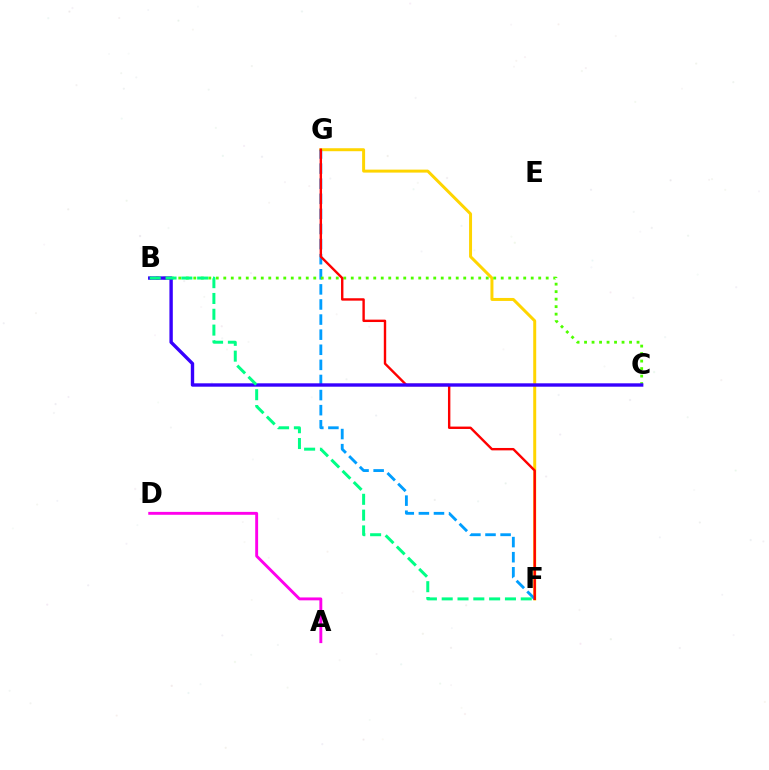{('F', 'G'): [{'color': '#ffd500', 'line_style': 'solid', 'thickness': 2.15}, {'color': '#009eff', 'line_style': 'dashed', 'thickness': 2.05}, {'color': '#ff0000', 'line_style': 'solid', 'thickness': 1.73}], ('B', 'C'): [{'color': '#4fff00', 'line_style': 'dotted', 'thickness': 2.04}, {'color': '#3700ff', 'line_style': 'solid', 'thickness': 2.43}], ('B', 'F'): [{'color': '#00ff86', 'line_style': 'dashed', 'thickness': 2.15}], ('A', 'D'): [{'color': '#ff00ed', 'line_style': 'solid', 'thickness': 2.09}]}